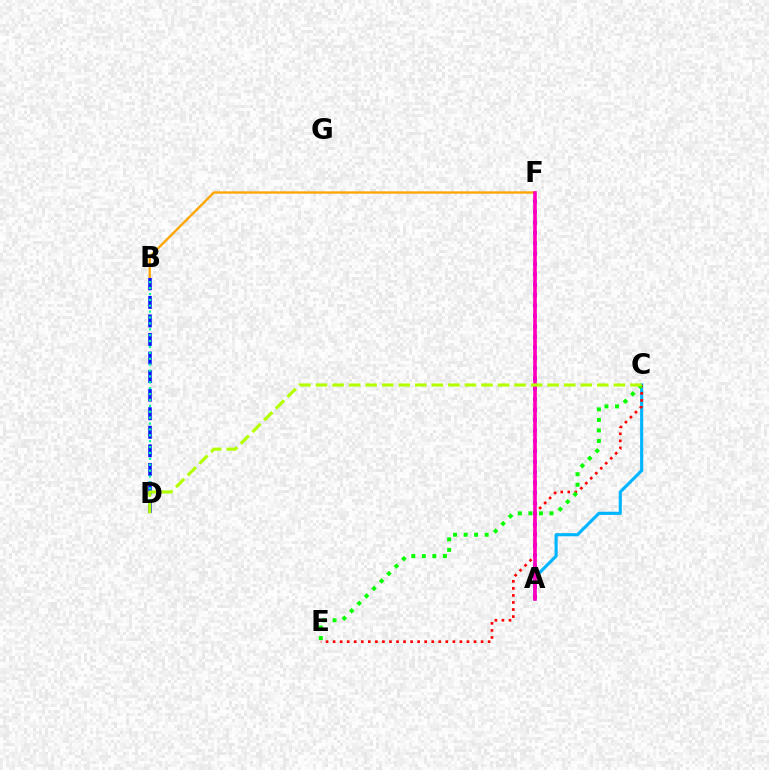{('A', 'C'): [{'color': '#00b5ff', 'line_style': 'solid', 'thickness': 2.26}], ('A', 'F'): [{'color': '#9b00ff', 'line_style': 'dotted', 'thickness': 2.83}, {'color': '#ff00bd', 'line_style': 'solid', 'thickness': 2.62}], ('B', 'F'): [{'color': '#ffa500', 'line_style': 'solid', 'thickness': 1.68}], ('C', 'E'): [{'color': '#ff0000', 'line_style': 'dotted', 'thickness': 1.91}, {'color': '#08ff00', 'line_style': 'dotted', 'thickness': 2.86}], ('B', 'D'): [{'color': '#0010ff', 'line_style': 'dashed', 'thickness': 2.52}, {'color': '#00ff9d', 'line_style': 'dotted', 'thickness': 1.6}], ('C', 'D'): [{'color': '#b3ff00', 'line_style': 'dashed', 'thickness': 2.25}]}